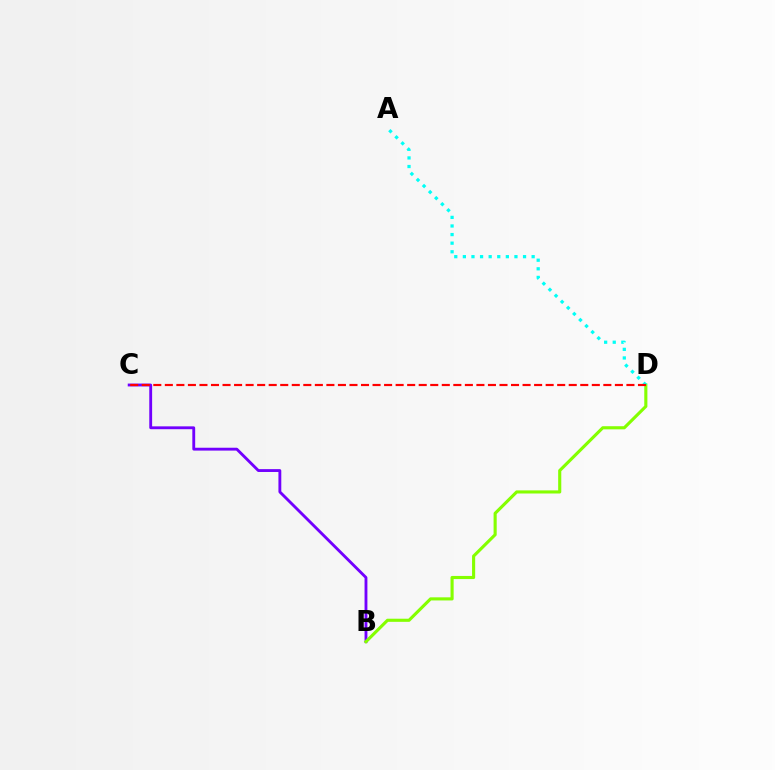{('B', 'C'): [{'color': '#7200ff', 'line_style': 'solid', 'thickness': 2.05}], ('B', 'D'): [{'color': '#84ff00', 'line_style': 'solid', 'thickness': 2.24}], ('A', 'D'): [{'color': '#00fff6', 'line_style': 'dotted', 'thickness': 2.34}], ('C', 'D'): [{'color': '#ff0000', 'line_style': 'dashed', 'thickness': 1.57}]}